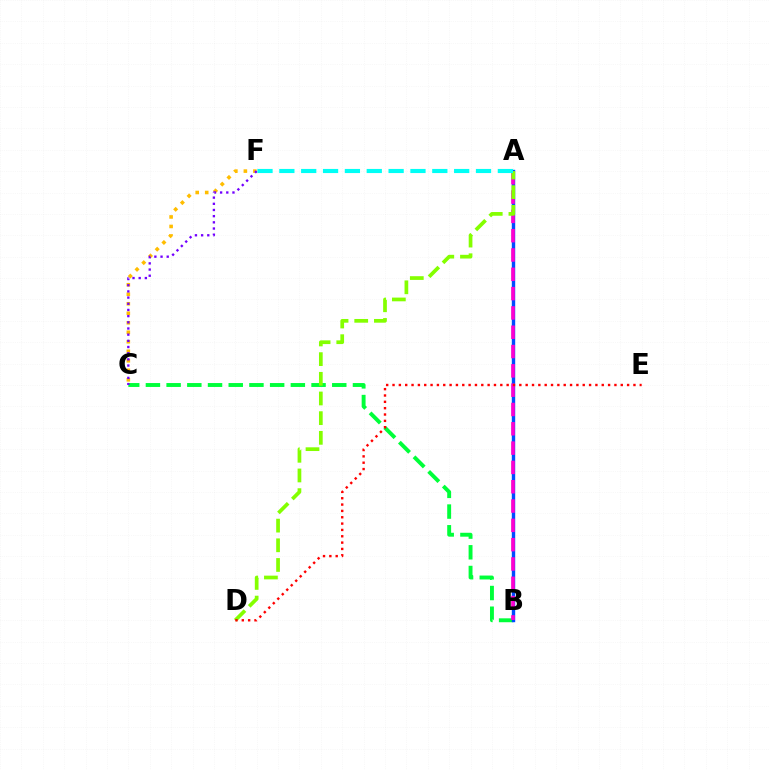{('C', 'F'): [{'color': '#ffbd00', 'line_style': 'dotted', 'thickness': 2.58}, {'color': '#7200ff', 'line_style': 'dotted', 'thickness': 1.68}], ('B', 'C'): [{'color': '#00ff39', 'line_style': 'dashed', 'thickness': 2.81}], ('A', 'B'): [{'color': '#004bff', 'line_style': 'solid', 'thickness': 2.45}, {'color': '#ff00cf', 'line_style': 'dashed', 'thickness': 2.62}], ('A', 'D'): [{'color': '#84ff00', 'line_style': 'dashed', 'thickness': 2.67}], ('D', 'E'): [{'color': '#ff0000', 'line_style': 'dotted', 'thickness': 1.72}], ('A', 'F'): [{'color': '#00fff6', 'line_style': 'dashed', 'thickness': 2.97}]}